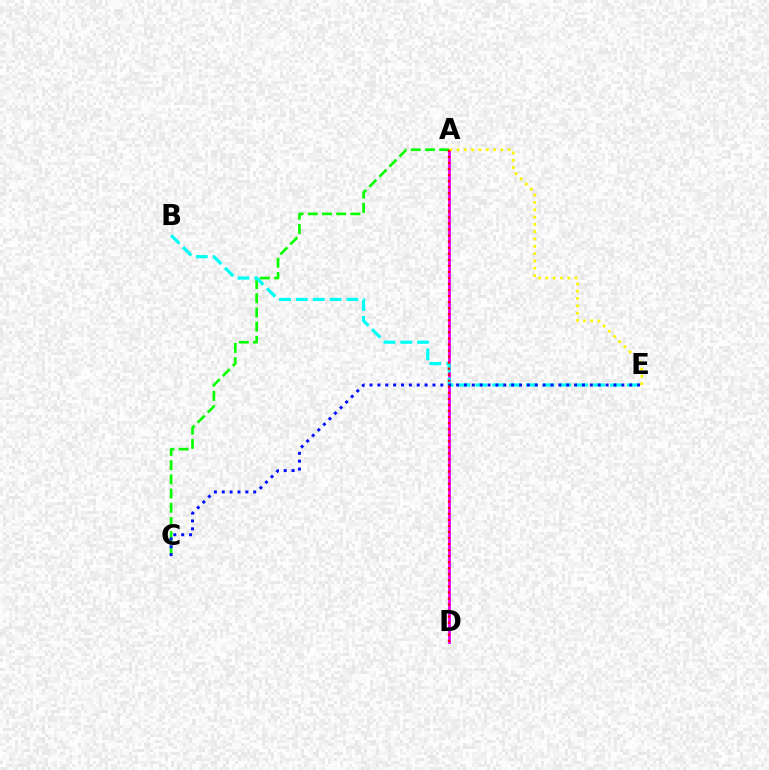{('A', 'D'): [{'color': '#ee00ff', 'line_style': 'solid', 'thickness': 2.04}, {'color': '#ff0000', 'line_style': 'dotted', 'thickness': 1.64}], ('A', 'C'): [{'color': '#08ff00', 'line_style': 'dashed', 'thickness': 1.93}], ('B', 'E'): [{'color': '#00fff6', 'line_style': 'dashed', 'thickness': 2.29}], ('C', 'E'): [{'color': '#0010ff', 'line_style': 'dotted', 'thickness': 2.14}], ('A', 'E'): [{'color': '#fcf500', 'line_style': 'dotted', 'thickness': 1.99}]}